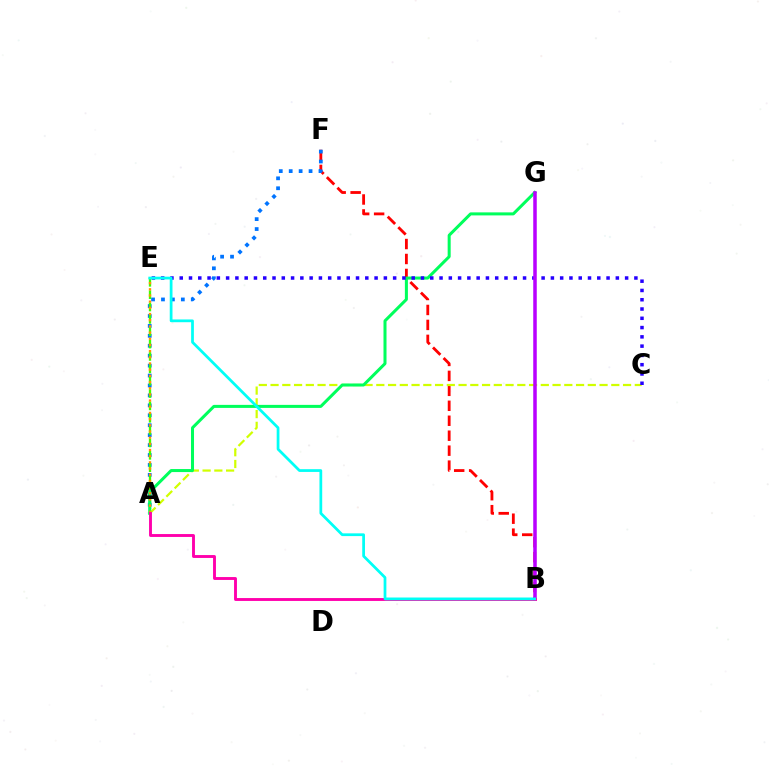{('B', 'F'): [{'color': '#ff0000', 'line_style': 'dashed', 'thickness': 2.03}], ('A', 'F'): [{'color': '#0074ff', 'line_style': 'dotted', 'thickness': 2.7}], ('A', 'C'): [{'color': '#d1ff00', 'line_style': 'dashed', 'thickness': 1.6}], ('A', 'E'): [{'color': '#3dff00', 'line_style': 'dashed', 'thickness': 1.68}, {'color': '#ff9400', 'line_style': 'dotted', 'thickness': 1.68}], ('A', 'G'): [{'color': '#00ff5c', 'line_style': 'solid', 'thickness': 2.18}], ('C', 'E'): [{'color': '#2500ff', 'line_style': 'dotted', 'thickness': 2.52}], ('B', 'G'): [{'color': '#b900ff', 'line_style': 'solid', 'thickness': 2.53}], ('A', 'B'): [{'color': '#ff00ac', 'line_style': 'solid', 'thickness': 2.08}], ('B', 'E'): [{'color': '#00fff6', 'line_style': 'solid', 'thickness': 1.98}]}